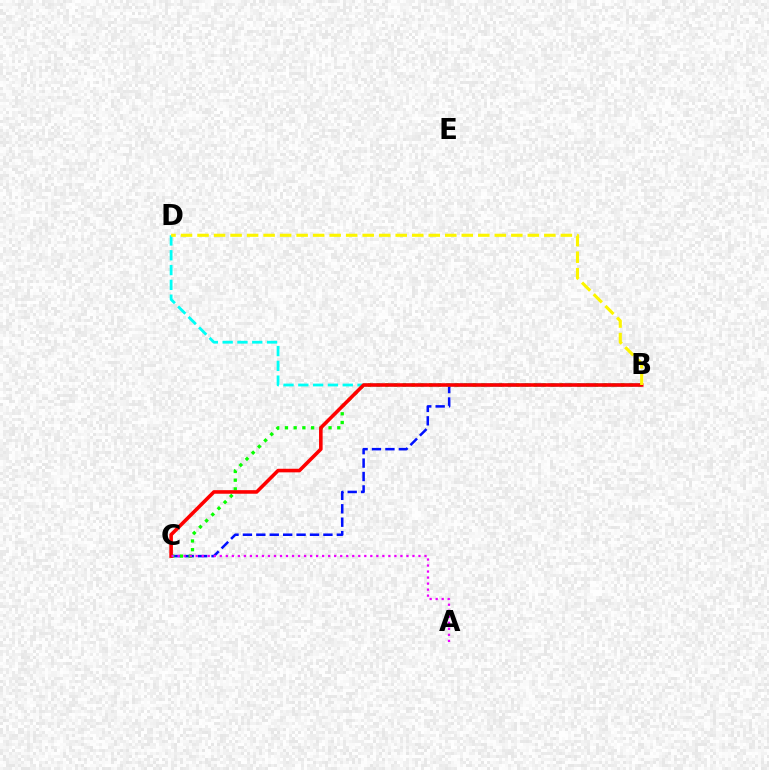{('B', 'C'): [{'color': '#0010ff', 'line_style': 'dashed', 'thickness': 1.82}, {'color': '#08ff00', 'line_style': 'dotted', 'thickness': 2.37}, {'color': '#ff0000', 'line_style': 'solid', 'thickness': 2.58}], ('B', 'D'): [{'color': '#00fff6', 'line_style': 'dashed', 'thickness': 2.01}, {'color': '#fcf500', 'line_style': 'dashed', 'thickness': 2.24}], ('A', 'C'): [{'color': '#ee00ff', 'line_style': 'dotted', 'thickness': 1.64}]}